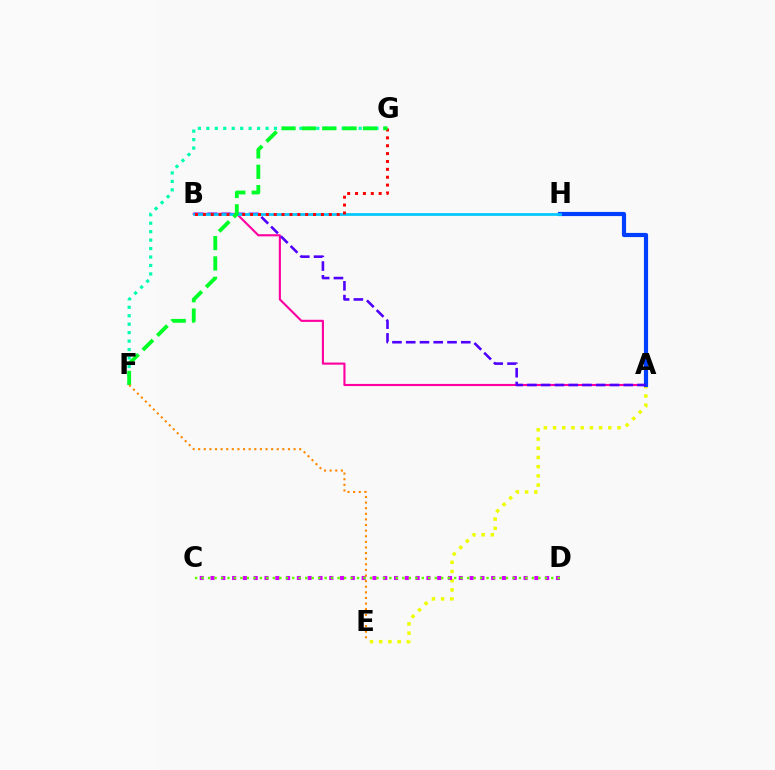{('A', 'E'): [{'color': '#eeff00', 'line_style': 'dotted', 'thickness': 2.5}], ('A', 'B'): [{'color': '#ff00a0', 'line_style': 'solid', 'thickness': 1.53}, {'color': '#4f00ff', 'line_style': 'dashed', 'thickness': 1.87}], ('A', 'H'): [{'color': '#003fff', 'line_style': 'solid', 'thickness': 3.0}], ('F', 'G'): [{'color': '#00ffaf', 'line_style': 'dotted', 'thickness': 2.3}, {'color': '#00ff27', 'line_style': 'dashed', 'thickness': 2.77}], ('B', 'H'): [{'color': '#00c7ff', 'line_style': 'solid', 'thickness': 1.95}], ('C', 'D'): [{'color': '#d600ff', 'line_style': 'dotted', 'thickness': 2.93}, {'color': '#66ff00', 'line_style': 'dotted', 'thickness': 1.76}], ('B', 'G'): [{'color': '#ff0000', 'line_style': 'dotted', 'thickness': 2.14}], ('E', 'F'): [{'color': '#ff8800', 'line_style': 'dotted', 'thickness': 1.52}]}